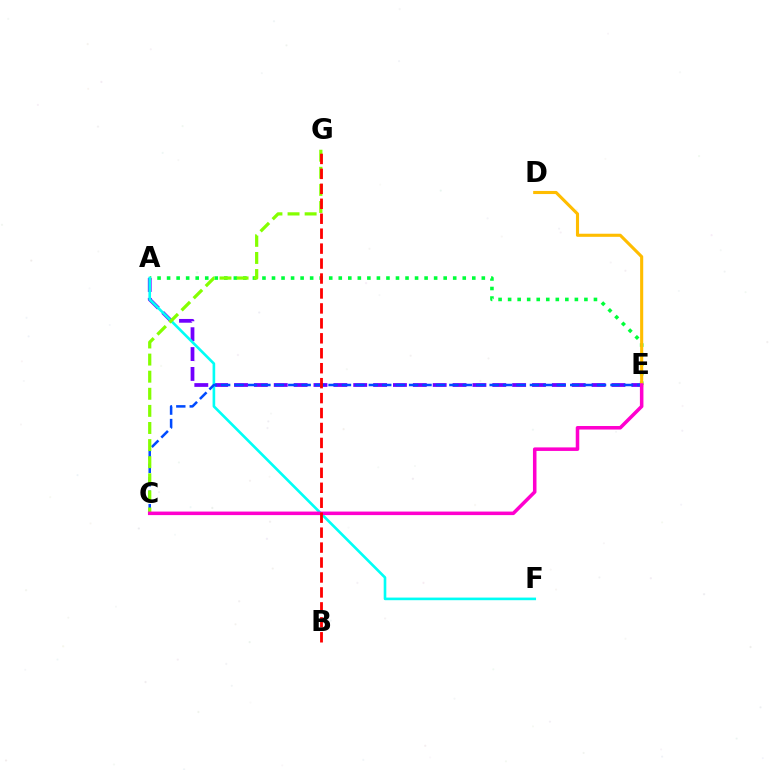{('A', 'E'): [{'color': '#7200ff', 'line_style': 'dashed', 'thickness': 2.7}, {'color': '#00ff39', 'line_style': 'dotted', 'thickness': 2.59}], ('A', 'F'): [{'color': '#00fff6', 'line_style': 'solid', 'thickness': 1.89}], ('C', 'E'): [{'color': '#004bff', 'line_style': 'dashed', 'thickness': 1.82}, {'color': '#ff00cf', 'line_style': 'solid', 'thickness': 2.54}], ('D', 'E'): [{'color': '#ffbd00', 'line_style': 'solid', 'thickness': 2.23}], ('C', 'G'): [{'color': '#84ff00', 'line_style': 'dashed', 'thickness': 2.32}], ('B', 'G'): [{'color': '#ff0000', 'line_style': 'dashed', 'thickness': 2.03}]}